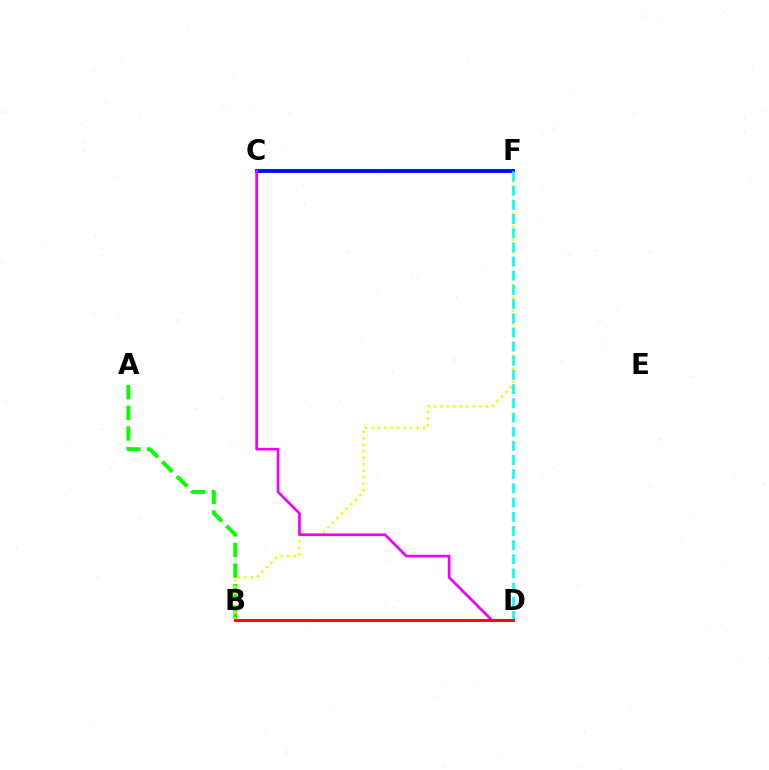{('A', 'B'): [{'color': '#08ff00', 'line_style': 'dashed', 'thickness': 2.8}], ('B', 'F'): [{'color': '#fcf500', 'line_style': 'dotted', 'thickness': 1.76}], ('C', 'F'): [{'color': '#0010ff', 'line_style': 'solid', 'thickness': 2.83}], ('D', 'F'): [{'color': '#00fff6', 'line_style': 'dashed', 'thickness': 1.93}], ('C', 'D'): [{'color': '#ee00ff', 'line_style': 'solid', 'thickness': 1.93}], ('B', 'D'): [{'color': '#ff0000', 'line_style': 'solid', 'thickness': 2.04}]}